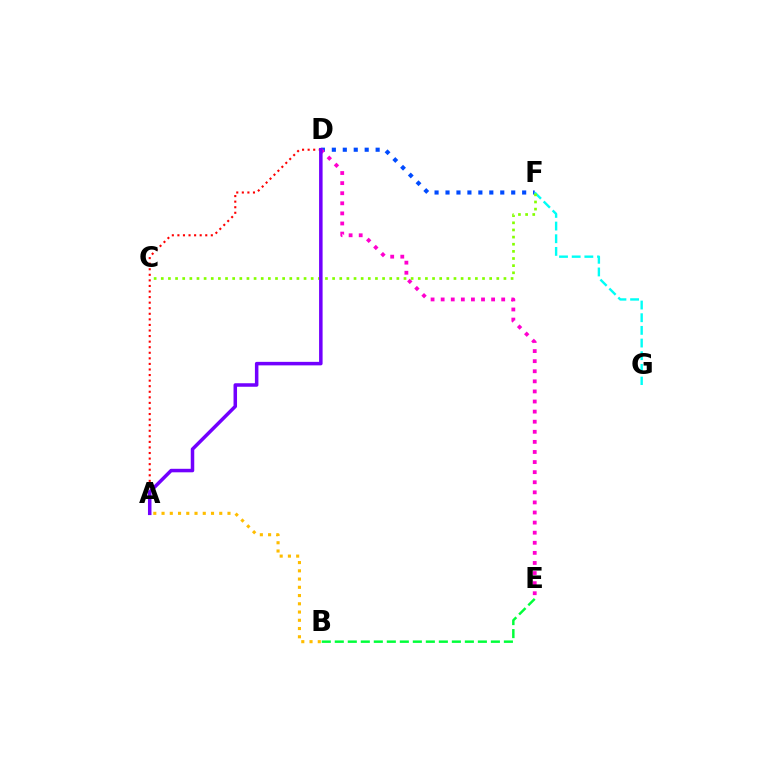{('D', 'F'): [{'color': '#004bff', 'line_style': 'dotted', 'thickness': 2.97}], ('B', 'E'): [{'color': '#00ff39', 'line_style': 'dashed', 'thickness': 1.77}], ('D', 'E'): [{'color': '#ff00cf', 'line_style': 'dotted', 'thickness': 2.74}], ('A', 'B'): [{'color': '#ffbd00', 'line_style': 'dotted', 'thickness': 2.24}], ('F', 'G'): [{'color': '#00fff6', 'line_style': 'dashed', 'thickness': 1.72}], ('C', 'F'): [{'color': '#84ff00', 'line_style': 'dotted', 'thickness': 1.94}], ('A', 'D'): [{'color': '#ff0000', 'line_style': 'dotted', 'thickness': 1.51}, {'color': '#7200ff', 'line_style': 'solid', 'thickness': 2.53}]}